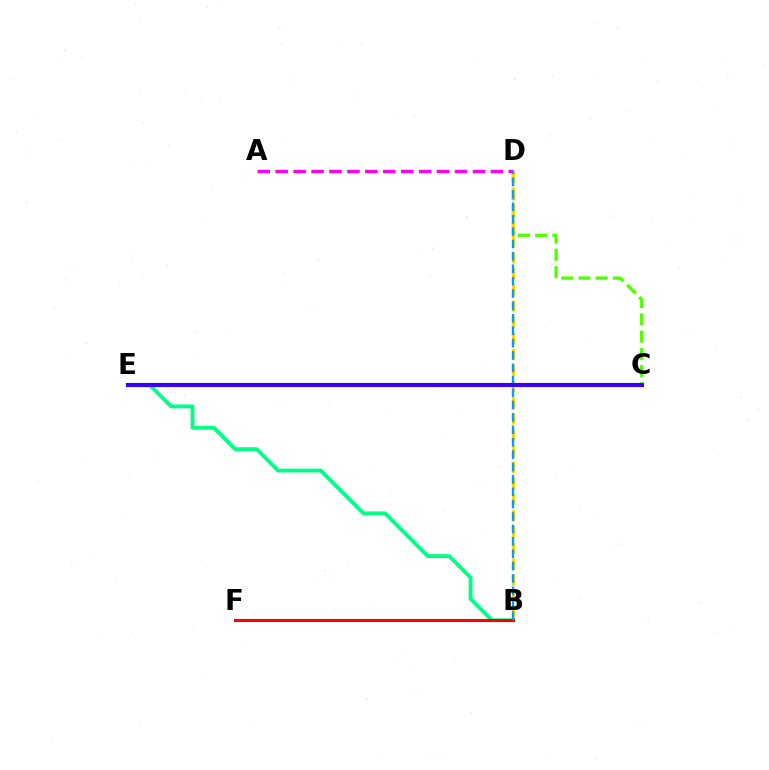{('C', 'D'): [{'color': '#4fff00', 'line_style': 'dashed', 'thickness': 2.34}], ('B', 'E'): [{'color': '#00ff86', 'line_style': 'solid', 'thickness': 2.77}], ('B', 'F'): [{'color': '#ff0000', 'line_style': 'solid', 'thickness': 2.2}], ('B', 'D'): [{'color': '#ffd500', 'line_style': 'dashed', 'thickness': 2.19}, {'color': '#009eff', 'line_style': 'dashed', 'thickness': 1.68}], ('A', 'D'): [{'color': '#ff00ed', 'line_style': 'dashed', 'thickness': 2.44}], ('C', 'E'): [{'color': '#3700ff', 'line_style': 'solid', 'thickness': 2.98}]}